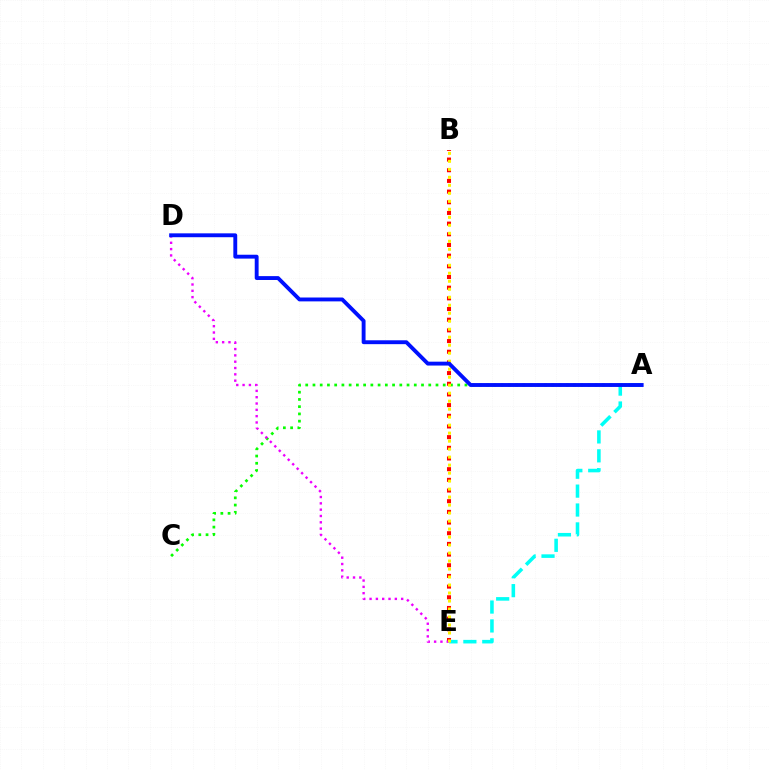{('A', 'C'): [{'color': '#08ff00', 'line_style': 'dotted', 'thickness': 1.97}], ('B', 'E'): [{'color': '#ff0000', 'line_style': 'dotted', 'thickness': 2.9}, {'color': '#fcf500', 'line_style': 'dotted', 'thickness': 2.17}], ('D', 'E'): [{'color': '#ee00ff', 'line_style': 'dotted', 'thickness': 1.72}], ('A', 'E'): [{'color': '#00fff6', 'line_style': 'dashed', 'thickness': 2.57}], ('A', 'D'): [{'color': '#0010ff', 'line_style': 'solid', 'thickness': 2.79}]}